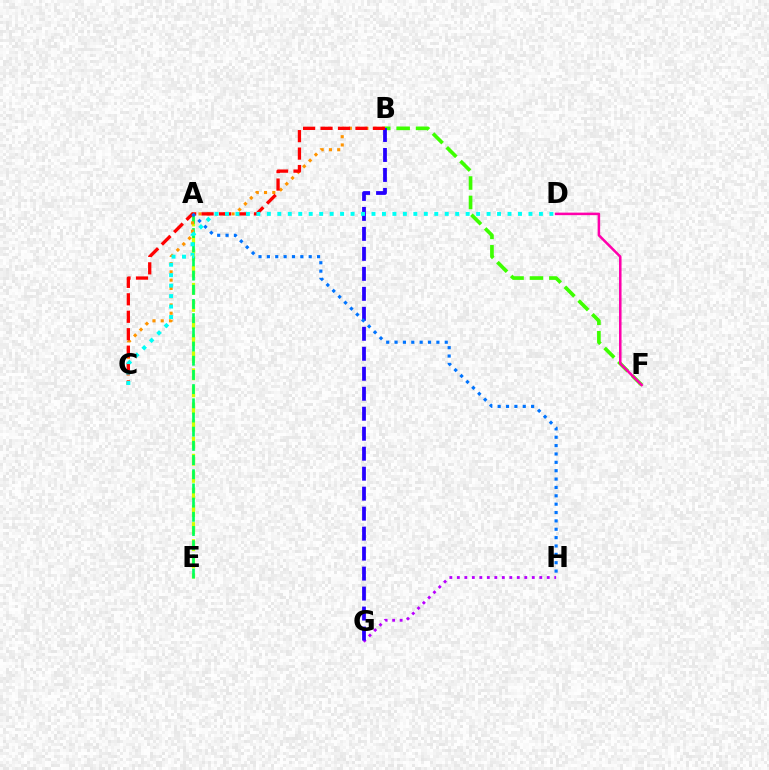{('A', 'E'): [{'color': '#d1ff00', 'line_style': 'dashed', 'thickness': 2.32}, {'color': '#00ff5c', 'line_style': 'dashed', 'thickness': 1.93}], ('B', 'F'): [{'color': '#3dff00', 'line_style': 'dashed', 'thickness': 2.64}], ('G', 'H'): [{'color': '#b900ff', 'line_style': 'dotted', 'thickness': 2.04}], ('B', 'C'): [{'color': '#ff9400', 'line_style': 'dotted', 'thickness': 2.25}, {'color': '#ff0000', 'line_style': 'dashed', 'thickness': 2.37}], ('B', 'G'): [{'color': '#2500ff', 'line_style': 'dashed', 'thickness': 2.71}], ('D', 'F'): [{'color': '#ff00ac', 'line_style': 'solid', 'thickness': 1.82}], ('A', 'H'): [{'color': '#0074ff', 'line_style': 'dotted', 'thickness': 2.27}], ('C', 'D'): [{'color': '#00fff6', 'line_style': 'dotted', 'thickness': 2.84}]}